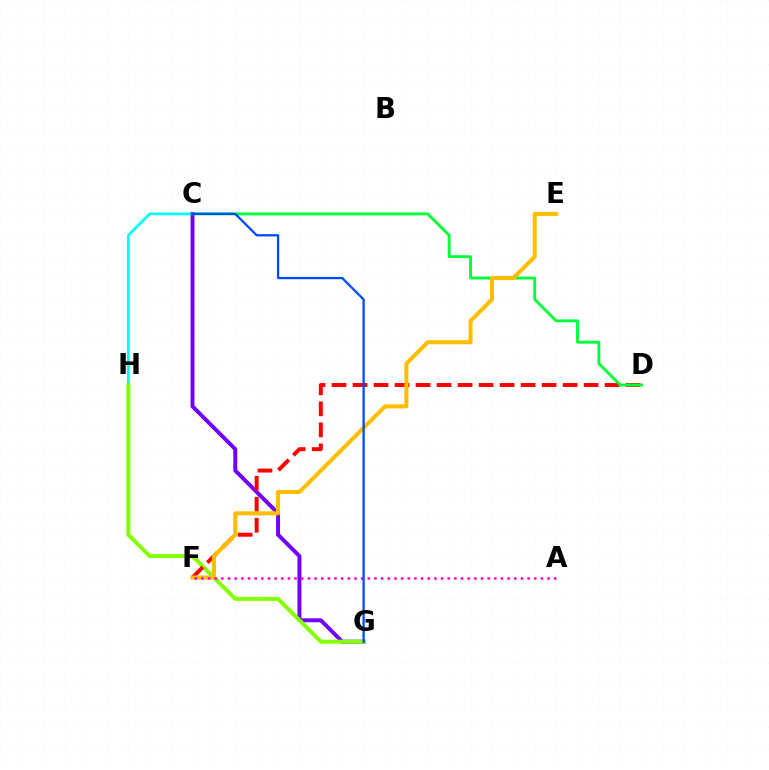{('C', 'H'): [{'color': '#00fff6', 'line_style': 'solid', 'thickness': 1.99}], ('C', 'G'): [{'color': '#7200ff', 'line_style': 'solid', 'thickness': 2.85}, {'color': '#004bff', 'line_style': 'solid', 'thickness': 1.64}], ('G', 'H'): [{'color': '#84ff00', 'line_style': 'solid', 'thickness': 2.89}], ('D', 'F'): [{'color': '#ff0000', 'line_style': 'dashed', 'thickness': 2.85}], ('C', 'D'): [{'color': '#00ff39', 'line_style': 'solid', 'thickness': 2.07}], ('E', 'F'): [{'color': '#ffbd00', 'line_style': 'solid', 'thickness': 2.92}], ('A', 'F'): [{'color': '#ff00cf', 'line_style': 'dotted', 'thickness': 1.81}]}